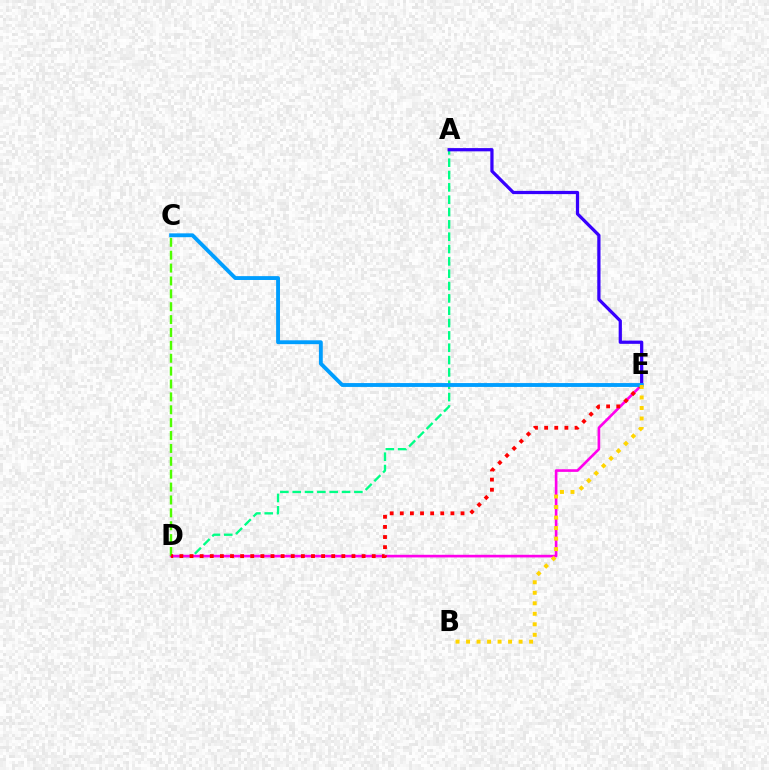{('A', 'D'): [{'color': '#00ff86', 'line_style': 'dashed', 'thickness': 1.68}], ('A', 'E'): [{'color': '#3700ff', 'line_style': 'solid', 'thickness': 2.33}], ('D', 'E'): [{'color': '#ff00ed', 'line_style': 'solid', 'thickness': 1.9}, {'color': '#ff0000', 'line_style': 'dotted', 'thickness': 2.75}], ('C', 'D'): [{'color': '#4fff00', 'line_style': 'dashed', 'thickness': 1.75}], ('C', 'E'): [{'color': '#009eff', 'line_style': 'solid', 'thickness': 2.78}], ('B', 'E'): [{'color': '#ffd500', 'line_style': 'dotted', 'thickness': 2.85}]}